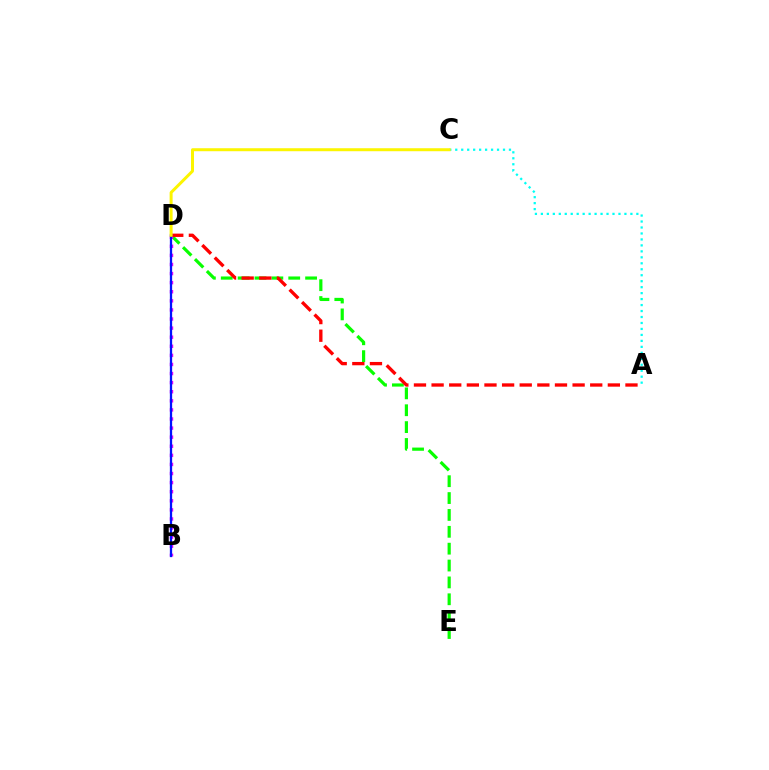{('D', 'E'): [{'color': '#08ff00', 'line_style': 'dashed', 'thickness': 2.29}], ('A', 'C'): [{'color': '#00fff6', 'line_style': 'dotted', 'thickness': 1.62}], ('B', 'D'): [{'color': '#ee00ff', 'line_style': 'dotted', 'thickness': 2.47}, {'color': '#0010ff', 'line_style': 'solid', 'thickness': 1.64}], ('A', 'D'): [{'color': '#ff0000', 'line_style': 'dashed', 'thickness': 2.39}], ('C', 'D'): [{'color': '#fcf500', 'line_style': 'solid', 'thickness': 2.15}]}